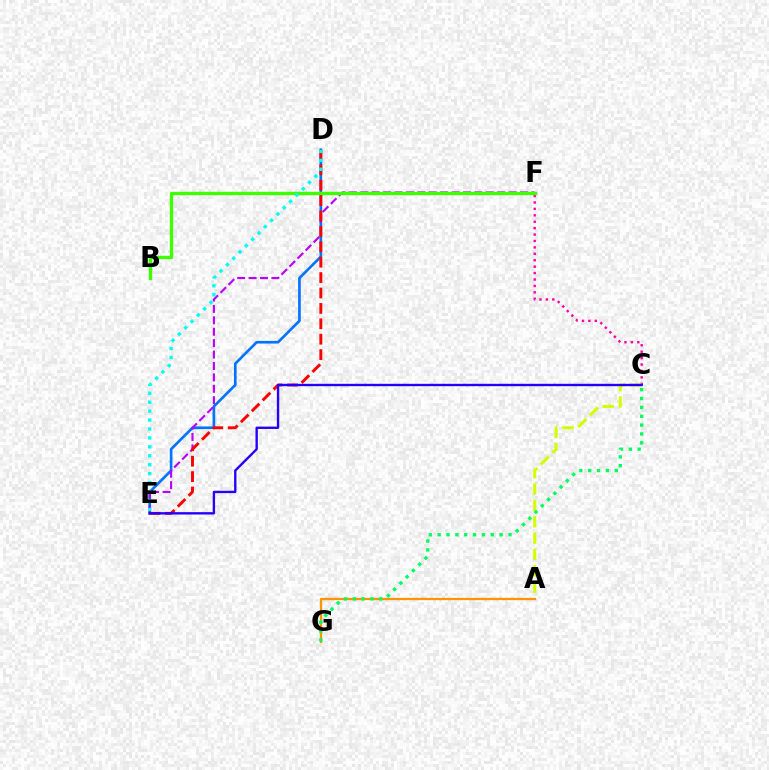{('D', 'E'): [{'color': '#0074ff', 'line_style': 'solid', 'thickness': 1.92}, {'color': '#ff0000', 'line_style': 'dashed', 'thickness': 2.09}, {'color': '#00fff6', 'line_style': 'dotted', 'thickness': 2.43}], ('C', 'F'): [{'color': '#ff00ac', 'line_style': 'dotted', 'thickness': 1.74}], ('A', 'C'): [{'color': '#d1ff00', 'line_style': 'dashed', 'thickness': 2.22}], ('A', 'G'): [{'color': '#ff9400', 'line_style': 'solid', 'thickness': 1.63}], ('E', 'F'): [{'color': '#b900ff', 'line_style': 'dashed', 'thickness': 1.55}], ('B', 'F'): [{'color': '#3dff00', 'line_style': 'solid', 'thickness': 2.42}], ('C', 'E'): [{'color': '#2500ff', 'line_style': 'solid', 'thickness': 1.71}], ('C', 'G'): [{'color': '#00ff5c', 'line_style': 'dotted', 'thickness': 2.41}]}